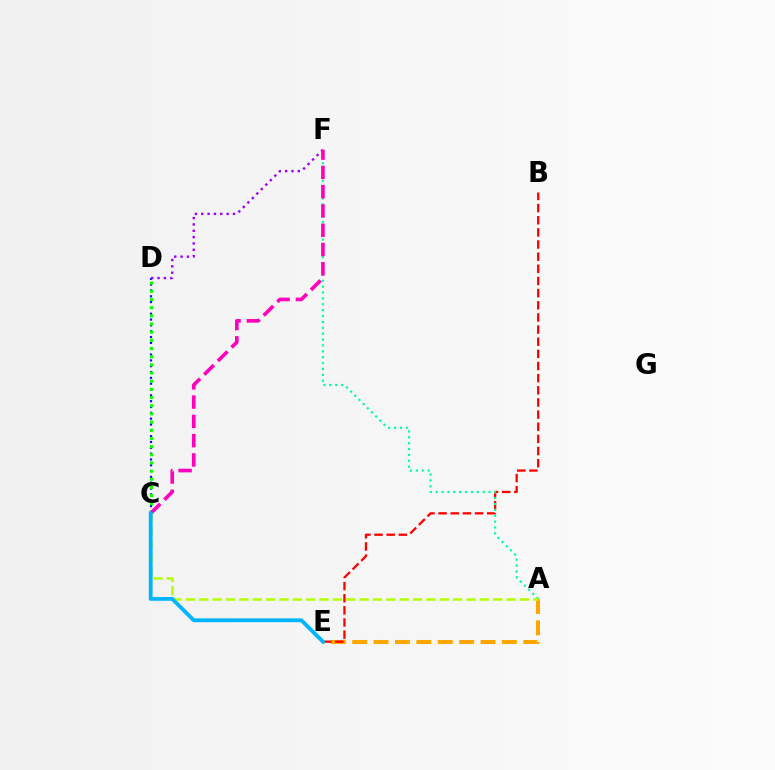{('A', 'E'): [{'color': '#ffa500', 'line_style': 'dashed', 'thickness': 2.9}], ('C', 'D'): [{'color': '#0010ff', 'line_style': 'dotted', 'thickness': 1.58}, {'color': '#08ff00', 'line_style': 'dotted', 'thickness': 2.22}], ('D', 'F'): [{'color': '#9b00ff', 'line_style': 'dotted', 'thickness': 1.72}], ('B', 'E'): [{'color': '#ff0000', 'line_style': 'dashed', 'thickness': 1.65}], ('A', 'F'): [{'color': '#00ff9d', 'line_style': 'dotted', 'thickness': 1.6}], ('A', 'C'): [{'color': '#b3ff00', 'line_style': 'dashed', 'thickness': 1.82}], ('C', 'F'): [{'color': '#ff00bd', 'line_style': 'dashed', 'thickness': 2.62}], ('C', 'E'): [{'color': '#00b5ff', 'line_style': 'solid', 'thickness': 2.74}]}